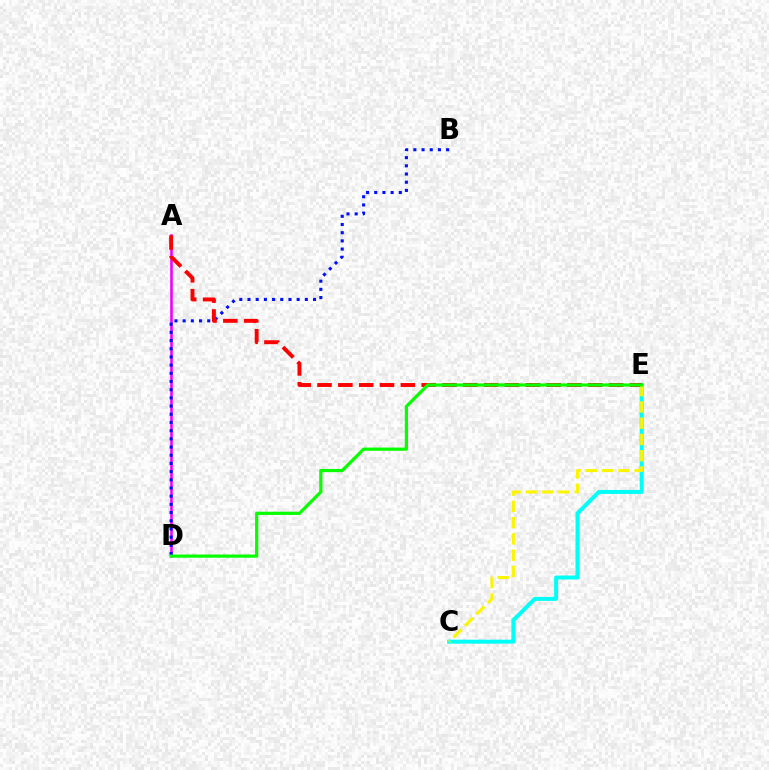{('C', 'E'): [{'color': '#00fff6', 'line_style': 'solid', 'thickness': 2.87}, {'color': '#fcf500', 'line_style': 'dashed', 'thickness': 2.21}], ('A', 'D'): [{'color': '#ee00ff', 'line_style': 'solid', 'thickness': 1.85}], ('B', 'D'): [{'color': '#0010ff', 'line_style': 'dotted', 'thickness': 2.23}], ('A', 'E'): [{'color': '#ff0000', 'line_style': 'dashed', 'thickness': 2.83}], ('D', 'E'): [{'color': '#08ff00', 'line_style': 'solid', 'thickness': 2.31}]}